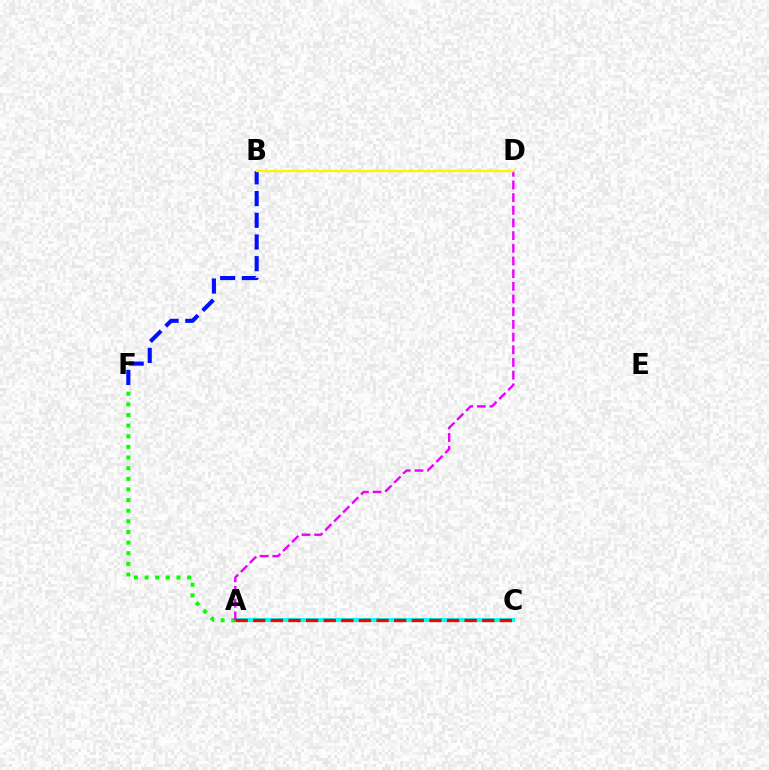{('A', 'C'): [{'color': '#00fff6', 'line_style': 'solid', 'thickness': 2.92}, {'color': '#ff0000', 'line_style': 'dashed', 'thickness': 2.39}], ('A', 'F'): [{'color': '#08ff00', 'line_style': 'dotted', 'thickness': 2.89}], ('A', 'D'): [{'color': '#ee00ff', 'line_style': 'dashed', 'thickness': 1.72}], ('B', 'F'): [{'color': '#0010ff', 'line_style': 'dashed', 'thickness': 2.95}], ('B', 'D'): [{'color': '#fcf500', 'line_style': 'solid', 'thickness': 1.74}]}